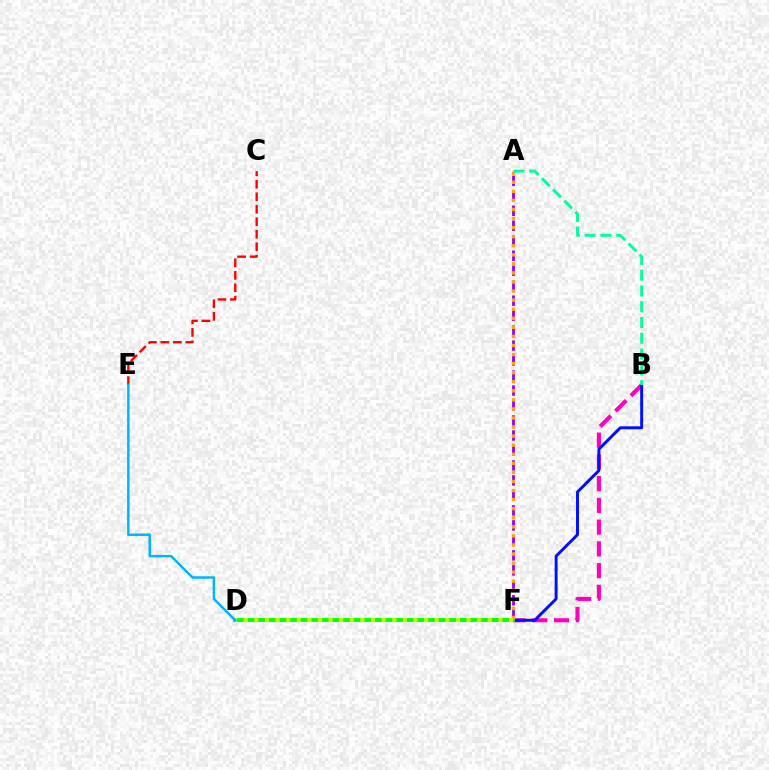{('A', 'F'): [{'color': '#9b00ff', 'line_style': 'dashed', 'thickness': 2.04}, {'color': '#ffa500', 'line_style': 'dotted', 'thickness': 2.46}], ('C', 'E'): [{'color': '#ff0000', 'line_style': 'dashed', 'thickness': 1.7}], ('B', 'F'): [{'color': '#ff00bd', 'line_style': 'dashed', 'thickness': 2.95}, {'color': '#0010ff', 'line_style': 'solid', 'thickness': 2.12}], ('D', 'F'): [{'color': '#08ff00', 'line_style': 'solid', 'thickness': 2.81}, {'color': '#b3ff00', 'line_style': 'dotted', 'thickness': 2.88}], ('A', 'B'): [{'color': '#00ff9d', 'line_style': 'dashed', 'thickness': 2.14}], ('D', 'E'): [{'color': '#00b5ff', 'line_style': 'solid', 'thickness': 1.78}]}